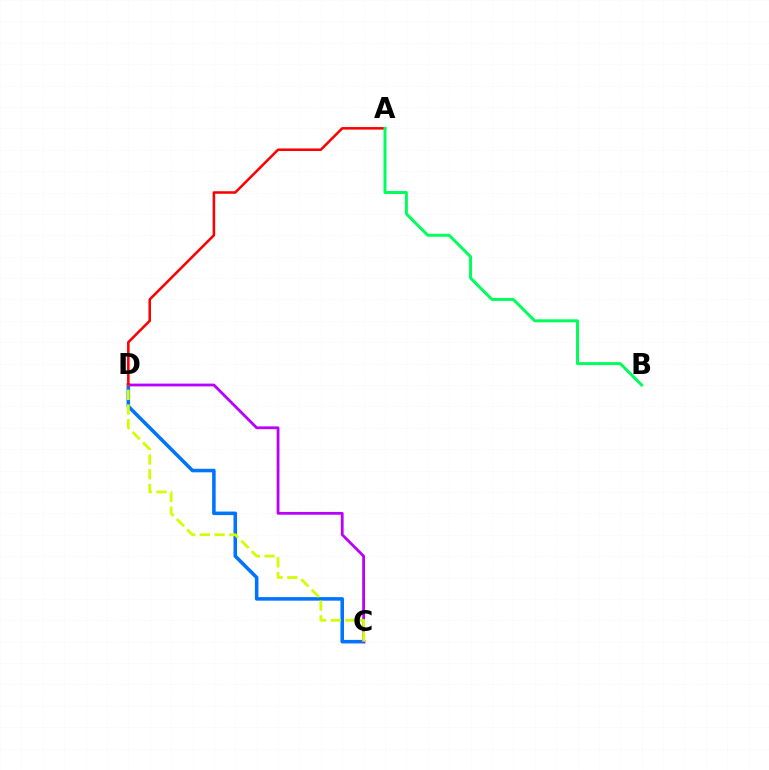{('C', 'D'): [{'color': '#0074ff', 'line_style': 'solid', 'thickness': 2.55}, {'color': '#b900ff', 'line_style': 'solid', 'thickness': 2.01}, {'color': '#d1ff00', 'line_style': 'dashed', 'thickness': 2.0}], ('A', 'D'): [{'color': '#ff0000', 'line_style': 'solid', 'thickness': 1.84}], ('A', 'B'): [{'color': '#00ff5c', 'line_style': 'solid', 'thickness': 2.14}]}